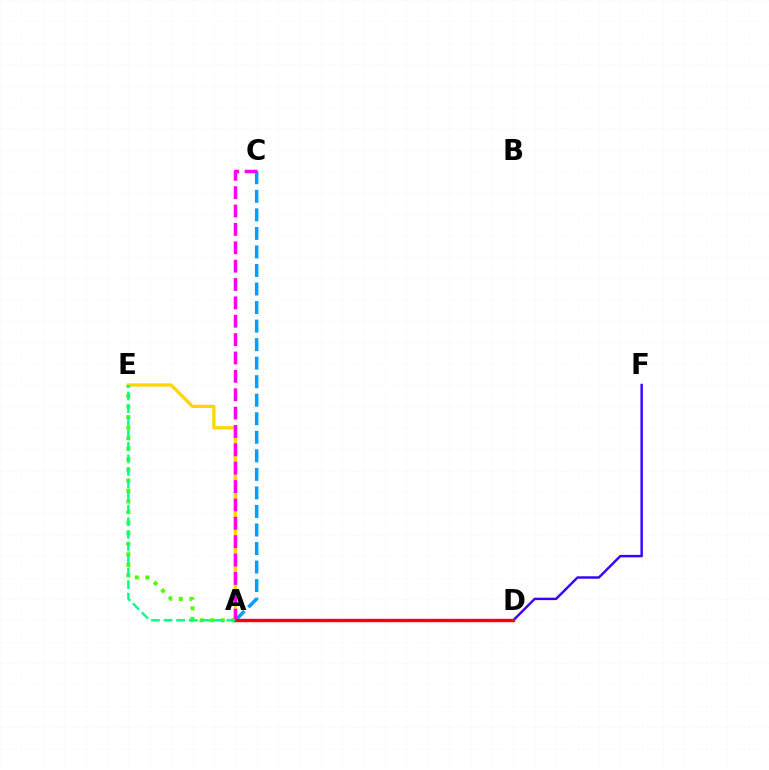{('A', 'E'): [{'color': '#ffd500', 'line_style': 'solid', 'thickness': 2.32}, {'color': '#4fff00', 'line_style': 'dotted', 'thickness': 2.87}, {'color': '#00ff86', 'line_style': 'dashed', 'thickness': 1.71}], ('D', 'F'): [{'color': '#3700ff', 'line_style': 'solid', 'thickness': 1.75}], ('A', 'C'): [{'color': '#009eff', 'line_style': 'dashed', 'thickness': 2.52}, {'color': '#ff00ed', 'line_style': 'dashed', 'thickness': 2.5}], ('A', 'D'): [{'color': '#ff0000', 'line_style': 'solid', 'thickness': 2.43}]}